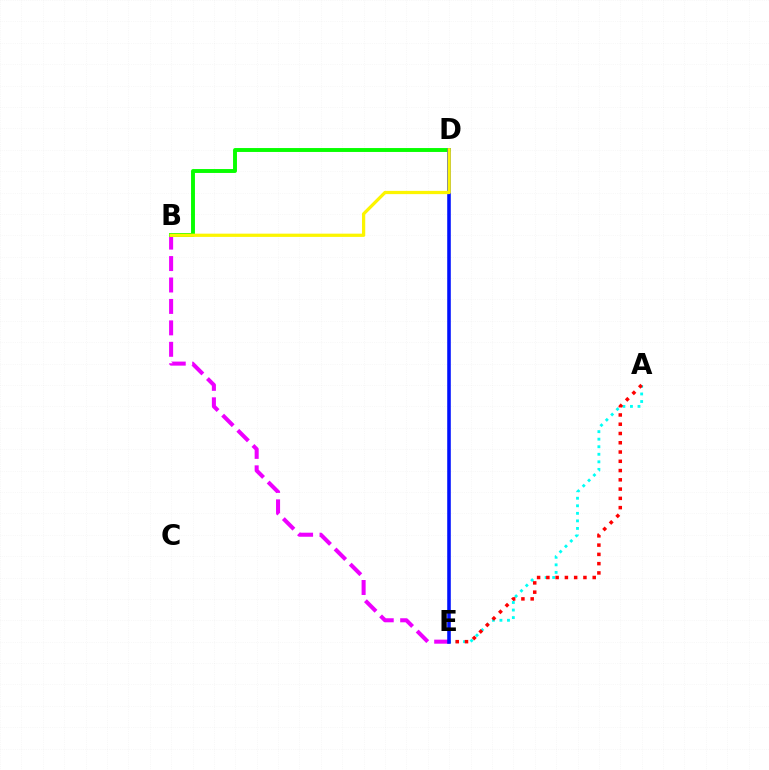{('A', 'E'): [{'color': '#00fff6', 'line_style': 'dotted', 'thickness': 2.05}, {'color': '#ff0000', 'line_style': 'dotted', 'thickness': 2.52}], ('B', 'E'): [{'color': '#ee00ff', 'line_style': 'dashed', 'thickness': 2.91}], ('B', 'D'): [{'color': '#08ff00', 'line_style': 'solid', 'thickness': 2.81}, {'color': '#fcf500', 'line_style': 'solid', 'thickness': 2.34}], ('D', 'E'): [{'color': '#0010ff', 'line_style': 'solid', 'thickness': 2.57}]}